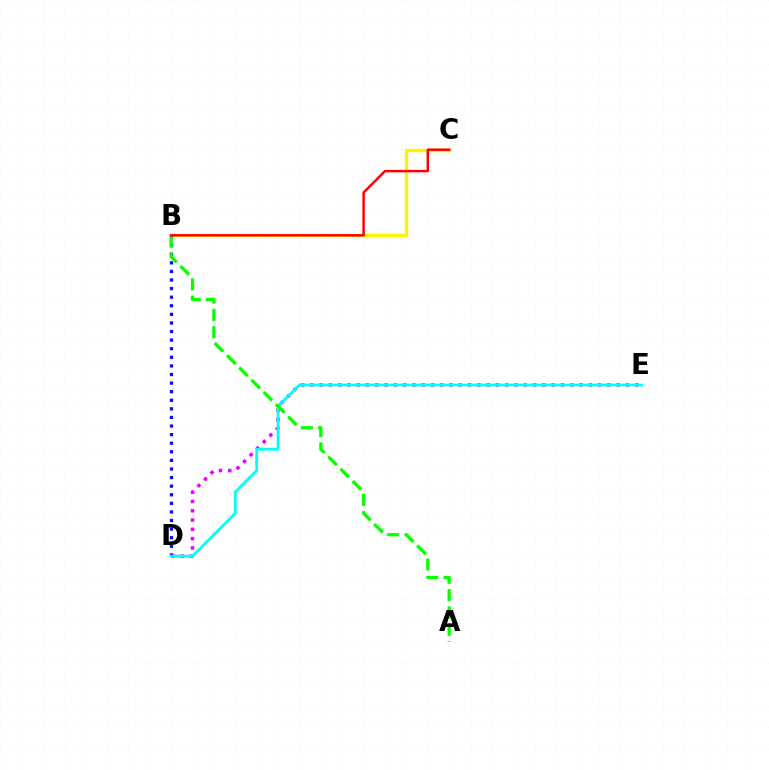{('B', 'C'): [{'color': '#fcf500', 'line_style': 'solid', 'thickness': 2.47}, {'color': '#ff0000', 'line_style': 'solid', 'thickness': 1.77}], ('D', 'E'): [{'color': '#ee00ff', 'line_style': 'dotted', 'thickness': 2.52}, {'color': '#00fff6', 'line_style': 'solid', 'thickness': 2.0}], ('B', 'D'): [{'color': '#0010ff', 'line_style': 'dotted', 'thickness': 2.33}], ('A', 'B'): [{'color': '#08ff00', 'line_style': 'dashed', 'thickness': 2.35}]}